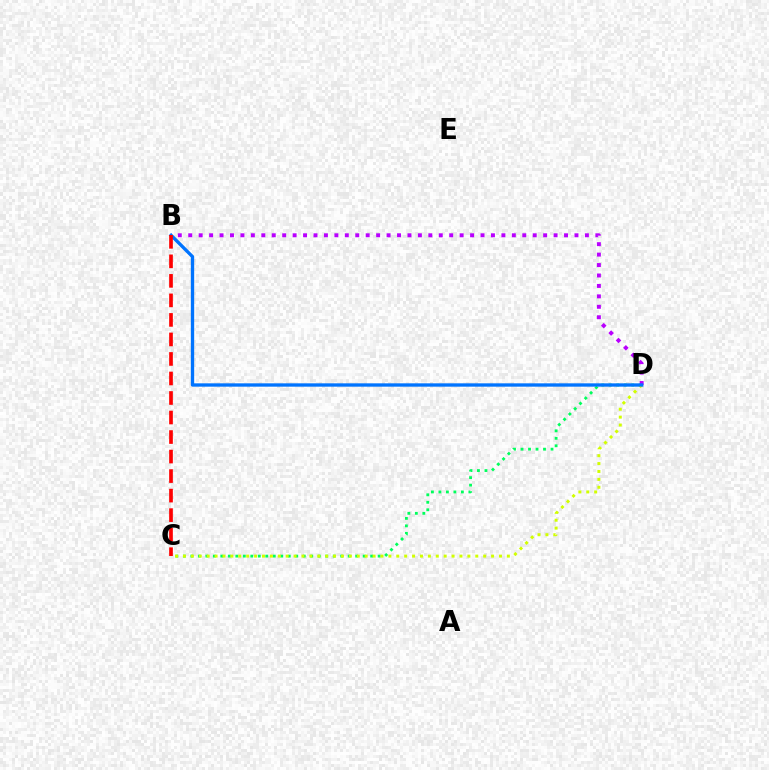{('C', 'D'): [{'color': '#00ff5c', 'line_style': 'dotted', 'thickness': 2.04}, {'color': '#d1ff00', 'line_style': 'dotted', 'thickness': 2.15}], ('B', 'D'): [{'color': '#b900ff', 'line_style': 'dotted', 'thickness': 2.84}, {'color': '#0074ff', 'line_style': 'solid', 'thickness': 2.4}], ('B', 'C'): [{'color': '#ff0000', 'line_style': 'dashed', 'thickness': 2.65}]}